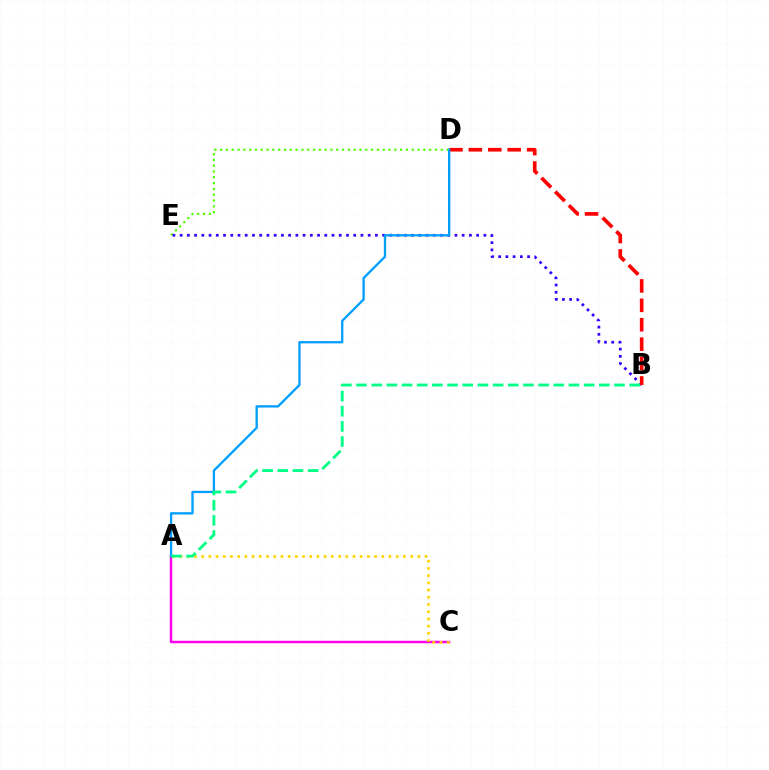{('A', 'C'): [{'color': '#ff00ed', 'line_style': 'solid', 'thickness': 1.77}, {'color': '#ffd500', 'line_style': 'dotted', 'thickness': 1.96}], ('D', 'E'): [{'color': '#4fff00', 'line_style': 'dotted', 'thickness': 1.58}], ('B', 'E'): [{'color': '#3700ff', 'line_style': 'dotted', 'thickness': 1.96}], ('B', 'D'): [{'color': '#ff0000', 'line_style': 'dashed', 'thickness': 2.64}], ('A', 'D'): [{'color': '#009eff', 'line_style': 'solid', 'thickness': 1.67}], ('A', 'B'): [{'color': '#00ff86', 'line_style': 'dashed', 'thickness': 2.06}]}